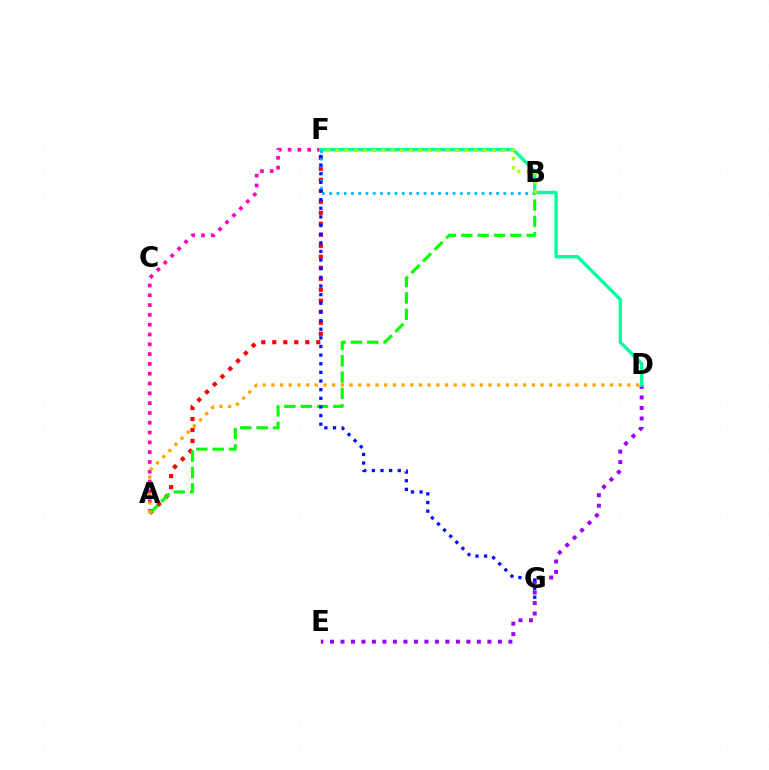{('A', 'F'): [{'color': '#ff00bd', 'line_style': 'dotted', 'thickness': 2.66}, {'color': '#ff0000', 'line_style': 'dotted', 'thickness': 2.99}], ('D', 'E'): [{'color': '#9b00ff', 'line_style': 'dotted', 'thickness': 2.85}], ('D', 'F'): [{'color': '#00ff9d', 'line_style': 'solid', 'thickness': 2.42}], ('B', 'F'): [{'color': '#00b5ff', 'line_style': 'dotted', 'thickness': 1.97}, {'color': '#b3ff00', 'line_style': 'dotted', 'thickness': 2.5}], ('A', 'B'): [{'color': '#08ff00', 'line_style': 'dashed', 'thickness': 2.22}], ('A', 'D'): [{'color': '#ffa500', 'line_style': 'dotted', 'thickness': 2.36}], ('F', 'G'): [{'color': '#0010ff', 'line_style': 'dotted', 'thickness': 2.35}]}